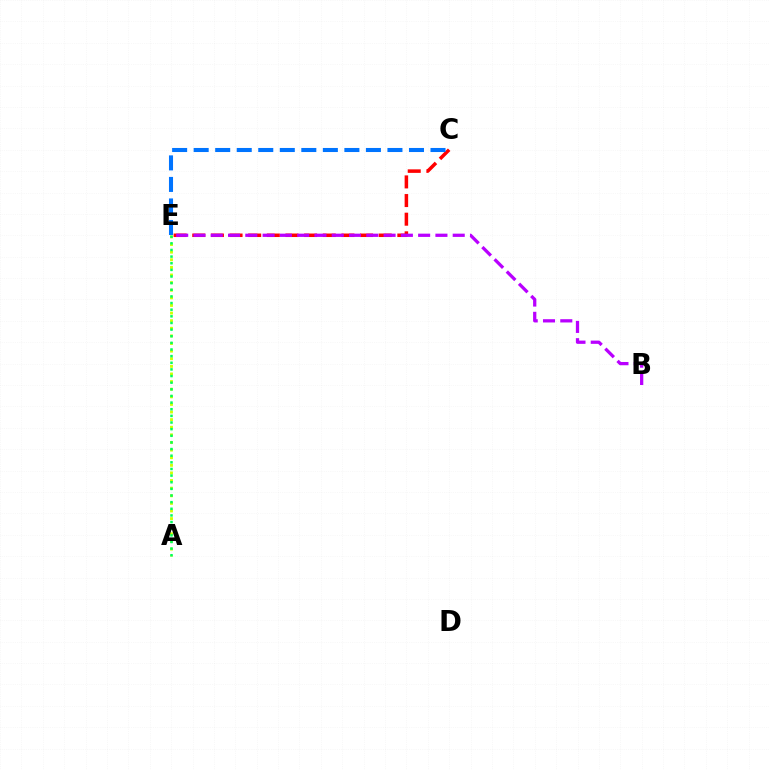{('C', 'E'): [{'color': '#ff0000', 'line_style': 'dashed', 'thickness': 2.53}, {'color': '#0074ff', 'line_style': 'dashed', 'thickness': 2.92}], ('B', 'E'): [{'color': '#b900ff', 'line_style': 'dashed', 'thickness': 2.35}], ('A', 'E'): [{'color': '#d1ff00', 'line_style': 'dotted', 'thickness': 2.07}, {'color': '#00ff5c', 'line_style': 'dotted', 'thickness': 1.8}]}